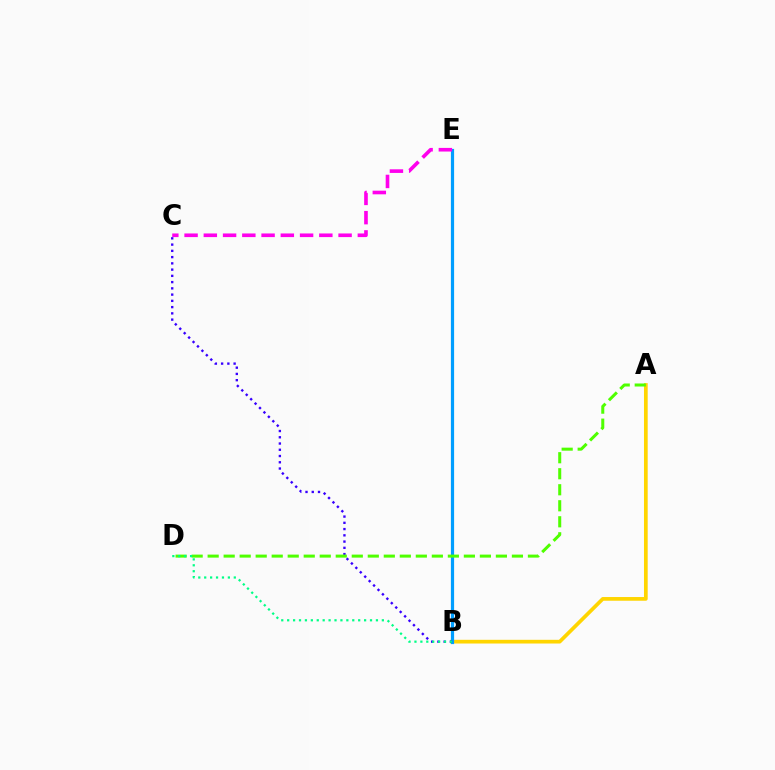{('A', 'B'): [{'color': '#ffd500', 'line_style': 'solid', 'thickness': 2.67}], ('B', 'E'): [{'color': '#ff0000', 'line_style': 'solid', 'thickness': 1.99}, {'color': '#009eff', 'line_style': 'solid', 'thickness': 2.31}], ('C', 'E'): [{'color': '#ff00ed', 'line_style': 'dashed', 'thickness': 2.62}], ('B', 'C'): [{'color': '#3700ff', 'line_style': 'dotted', 'thickness': 1.7}], ('A', 'D'): [{'color': '#4fff00', 'line_style': 'dashed', 'thickness': 2.18}], ('B', 'D'): [{'color': '#00ff86', 'line_style': 'dotted', 'thickness': 1.61}]}